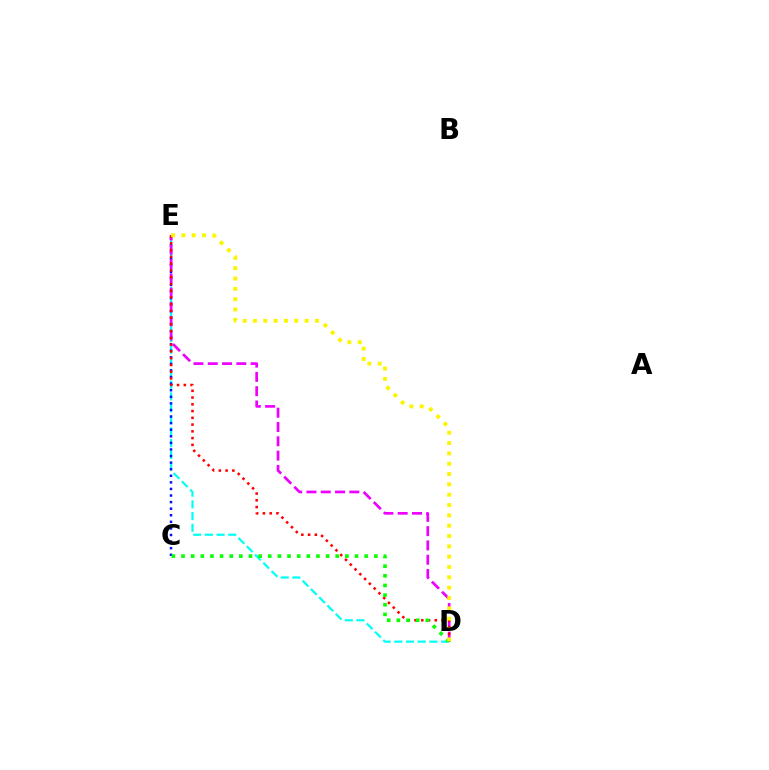{('D', 'E'): [{'color': '#00fff6', 'line_style': 'dashed', 'thickness': 1.59}, {'color': '#ee00ff', 'line_style': 'dashed', 'thickness': 1.94}, {'color': '#ff0000', 'line_style': 'dotted', 'thickness': 1.84}, {'color': '#fcf500', 'line_style': 'dotted', 'thickness': 2.81}], ('C', 'E'): [{'color': '#0010ff', 'line_style': 'dotted', 'thickness': 1.79}], ('C', 'D'): [{'color': '#08ff00', 'line_style': 'dotted', 'thickness': 2.62}]}